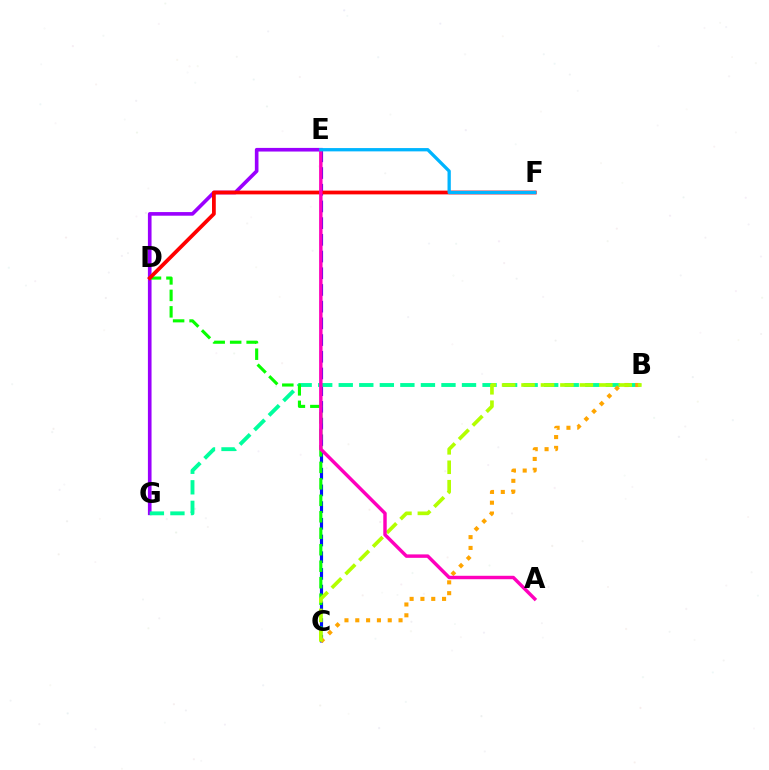{('E', 'G'): [{'color': '#9b00ff', 'line_style': 'solid', 'thickness': 2.61}], ('C', 'E'): [{'color': '#0010ff', 'line_style': 'dashed', 'thickness': 2.27}], ('B', 'G'): [{'color': '#00ff9d', 'line_style': 'dashed', 'thickness': 2.79}], ('C', 'D'): [{'color': '#08ff00', 'line_style': 'dashed', 'thickness': 2.24}], ('D', 'F'): [{'color': '#ff0000', 'line_style': 'solid', 'thickness': 2.71}], ('B', 'C'): [{'color': '#ffa500', 'line_style': 'dotted', 'thickness': 2.94}, {'color': '#b3ff00', 'line_style': 'dashed', 'thickness': 2.64}], ('A', 'E'): [{'color': '#ff00bd', 'line_style': 'solid', 'thickness': 2.48}], ('E', 'F'): [{'color': '#00b5ff', 'line_style': 'solid', 'thickness': 2.38}]}